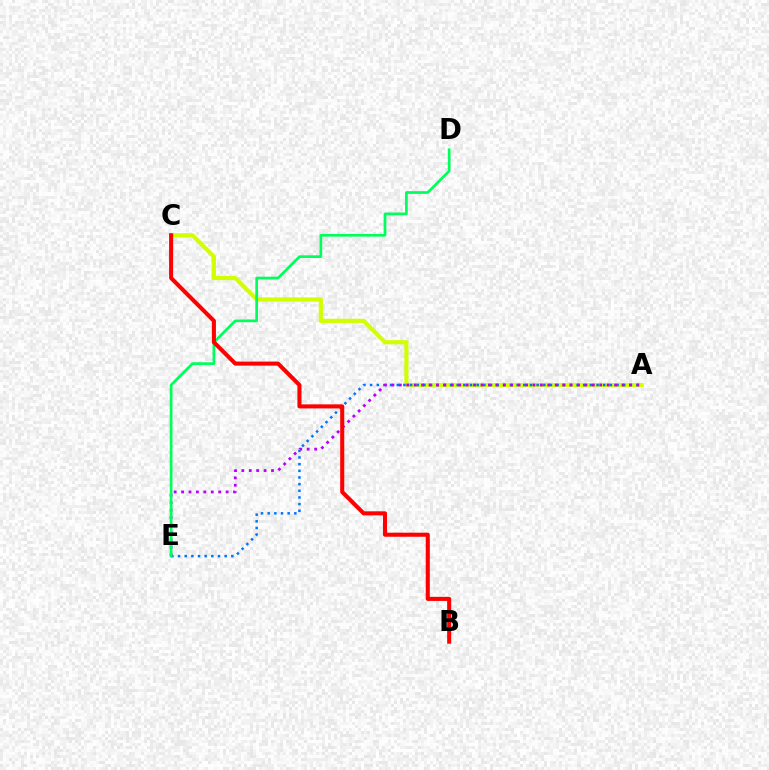{('A', 'C'): [{'color': '#d1ff00', 'line_style': 'solid', 'thickness': 2.99}], ('A', 'E'): [{'color': '#0074ff', 'line_style': 'dotted', 'thickness': 1.81}, {'color': '#b900ff', 'line_style': 'dotted', 'thickness': 2.02}], ('D', 'E'): [{'color': '#00ff5c', 'line_style': 'solid', 'thickness': 1.96}], ('B', 'C'): [{'color': '#ff0000', 'line_style': 'solid', 'thickness': 2.93}]}